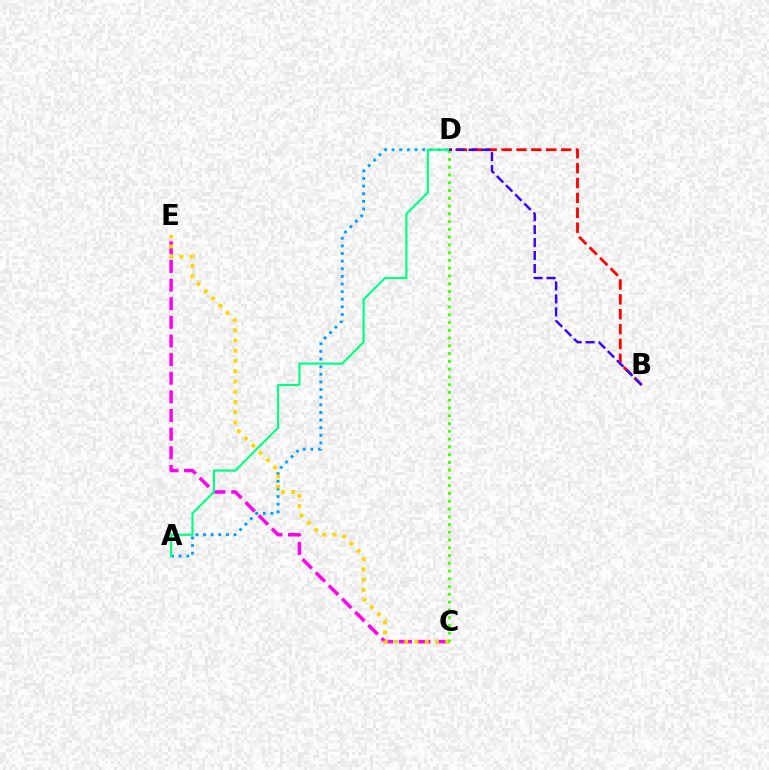{('C', 'E'): [{'color': '#ff00ed', 'line_style': 'dashed', 'thickness': 2.53}, {'color': '#ffd500', 'line_style': 'dotted', 'thickness': 2.78}], ('A', 'D'): [{'color': '#009eff', 'line_style': 'dotted', 'thickness': 2.07}, {'color': '#00ff86', 'line_style': 'solid', 'thickness': 1.55}], ('B', 'D'): [{'color': '#ff0000', 'line_style': 'dashed', 'thickness': 2.02}, {'color': '#3700ff', 'line_style': 'dashed', 'thickness': 1.76}], ('C', 'D'): [{'color': '#4fff00', 'line_style': 'dotted', 'thickness': 2.11}]}